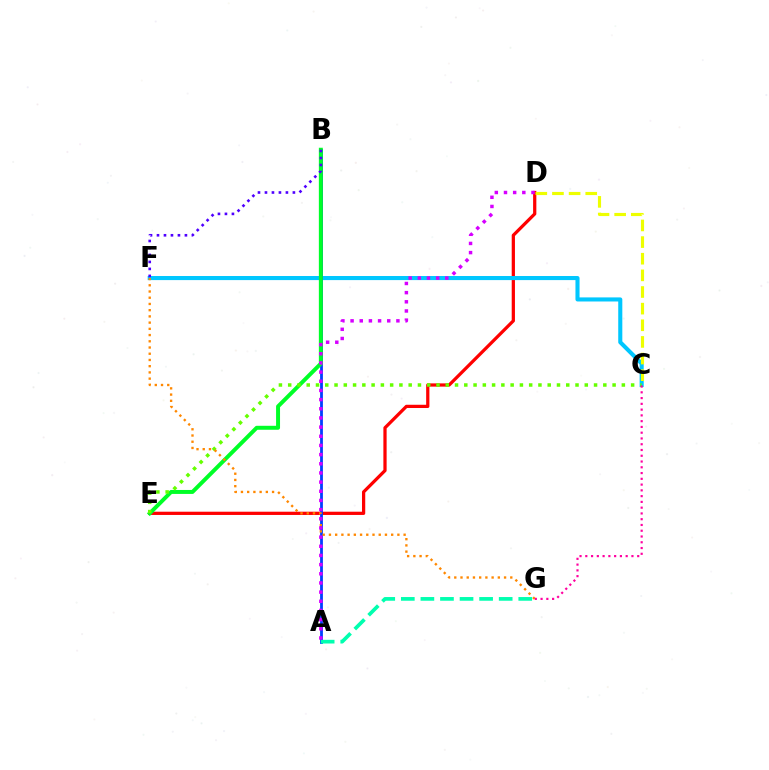{('D', 'E'): [{'color': '#ff0000', 'line_style': 'solid', 'thickness': 2.34}], ('C', 'F'): [{'color': '#00c7ff', 'line_style': 'solid', 'thickness': 2.94}], ('A', 'B'): [{'color': '#003fff', 'line_style': 'solid', 'thickness': 2.01}], ('B', 'E'): [{'color': '#00ff27', 'line_style': 'solid', 'thickness': 2.85}], ('C', 'E'): [{'color': '#66ff00', 'line_style': 'dotted', 'thickness': 2.52}], ('F', 'G'): [{'color': '#ff8800', 'line_style': 'dotted', 'thickness': 1.69}], ('C', 'D'): [{'color': '#eeff00', 'line_style': 'dashed', 'thickness': 2.26}], ('B', 'F'): [{'color': '#4f00ff', 'line_style': 'dotted', 'thickness': 1.9}], ('A', 'G'): [{'color': '#00ffaf', 'line_style': 'dashed', 'thickness': 2.66}], ('A', 'D'): [{'color': '#d600ff', 'line_style': 'dotted', 'thickness': 2.49}], ('C', 'G'): [{'color': '#ff00a0', 'line_style': 'dotted', 'thickness': 1.57}]}